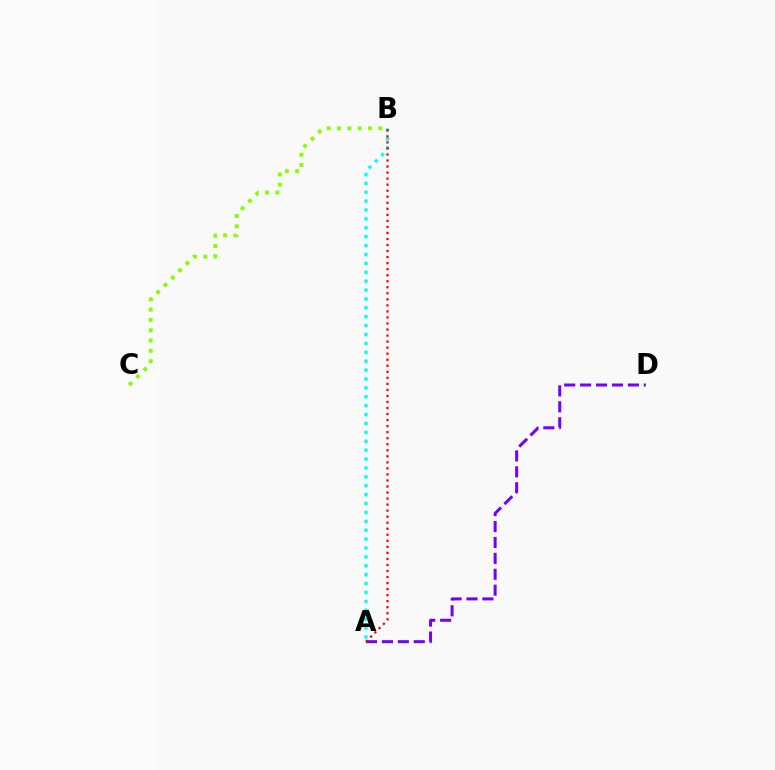{('B', 'C'): [{'color': '#84ff00', 'line_style': 'dotted', 'thickness': 2.8}], ('A', 'B'): [{'color': '#00fff6', 'line_style': 'dotted', 'thickness': 2.42}, {'color': '#ff0000', 'line_style': 'dotted', 'thickness': 1.64}], ('A', 'D'): [{'color': '#7200ff', 'line_style': 'dashed', 'thickness': 2.16}]}